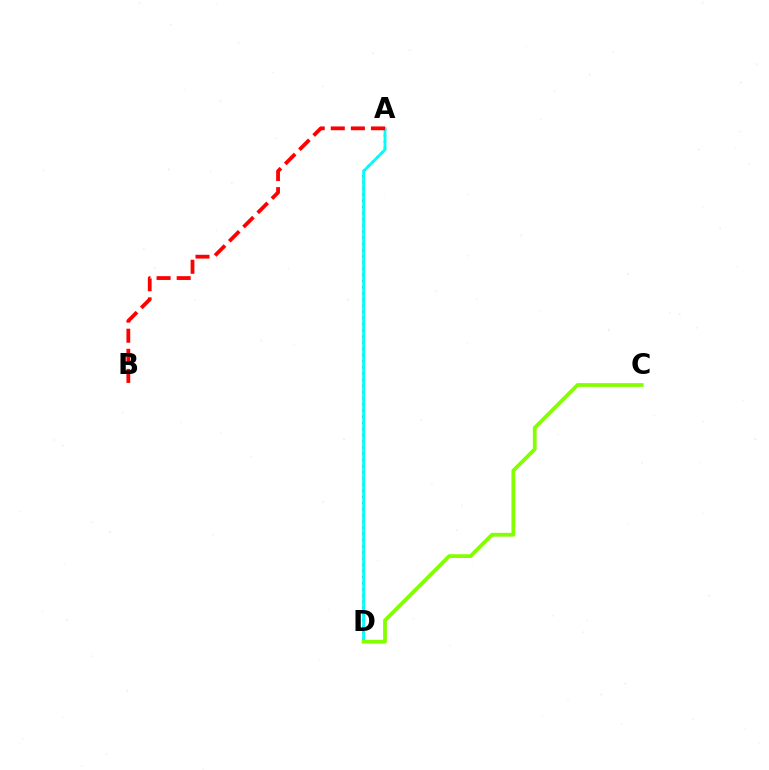{('A', 'D'): [{'color': '#7200ff', 'line_style': 'dotted', 'thickness': 1.68}, {'color': '#00fff6', 'line_style': 'solid', 'thickness': 2.02}], ('A', 'B'): [{'color': '#ff0000', 'line_style': 'dashed', 'thickness': 2.73}], ('C', 'D'): [{'color': '#84ff00', 'line_style': 'solid', 'thickness': 2.72}]}